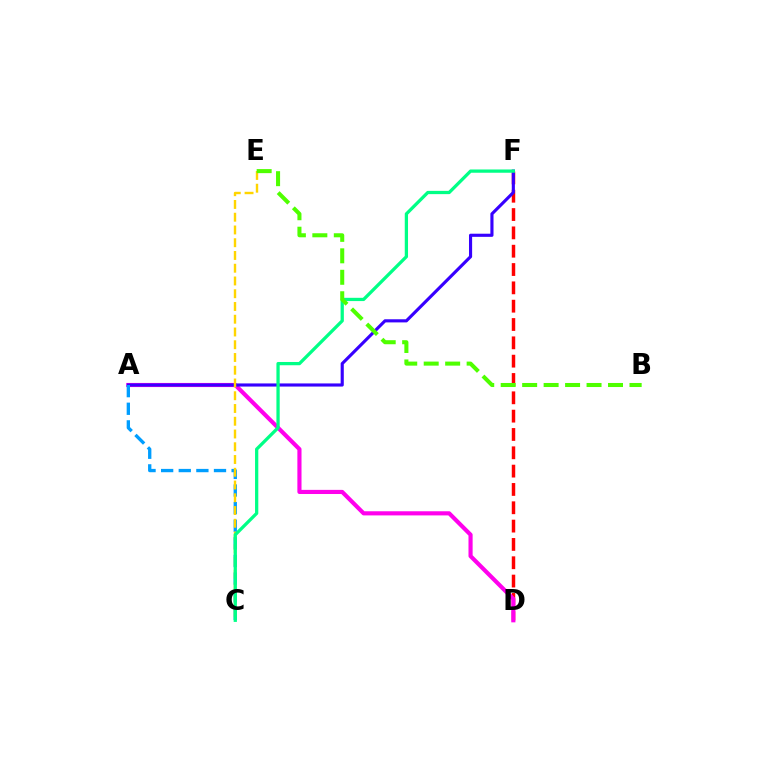{('D', 'F'): [{'color': '#ff0000', 'line_style': 'dashed', 'thickness': 2.49}], ('A', 'D'): [{'color': '#ff00ed', 'line_style': 'solid', 'thickness': 2.98}], ('A', 'F'): [{'color': '#3700ff', 'line_style': 'solid', 'thickness': 2.25}], ('A', 'C'): [{'color': '#009eff', 'line_style': 'dashed', 'thickness': 2.39}], ('C', 'E'): [{'color': '#ffd500', 'line_style': 'dashed', 'thickness': 1.73}], ('C', 'F'): [{'color': '#00ff86', 'line_style': 'solid', 'thickness': 2.35}], ('B', 'E'): [{'color': '#4fff00', 'line_style': 'dashed', 'thickness': 2.92}]}